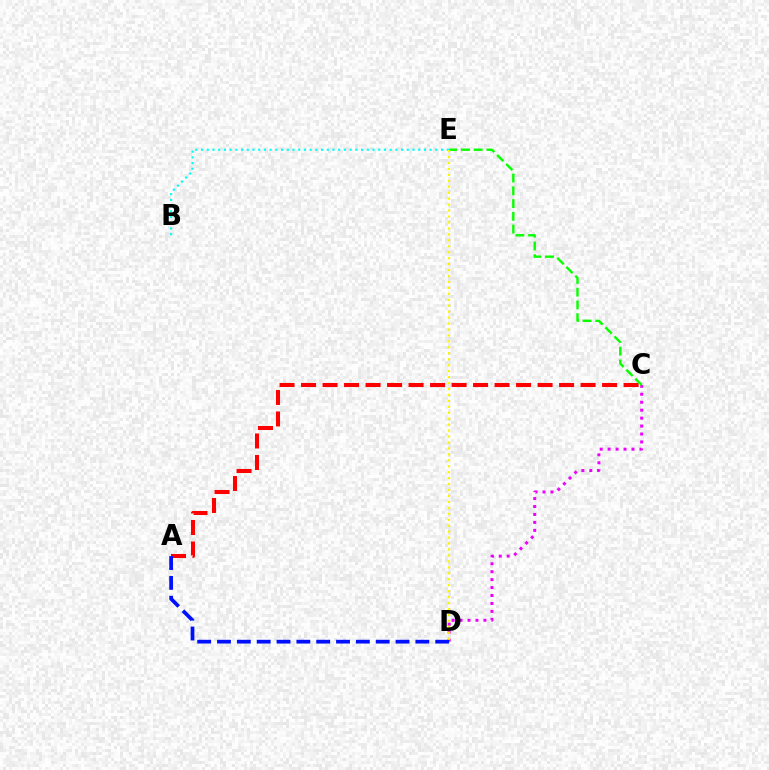{('A', 'C'): [{'color': '#ff0000', 'line_style': 'dashed', 'thickness': 2.92}], ('C', 'D'): [{'color': '#ee00ff', 'line_style': 'dotted', 'thickness': 2.16}], ('B', 'E'): [{'color': '#00fff6', 'line_style': 'dotted', 'thickness': 1.55}], ('C', 'E'): [{'color': '#08ff00', 'line_style': 'dashed', 'thickness': 1.73}], ('A', 'D'): [{'color': '#0010ff', 'line_style': 'dashed', 'thickness': 2.69}], ('D', 'E'): [{'color': '#fcf500', 'line_style': 'dotted', 'thickness': 1.62}]}